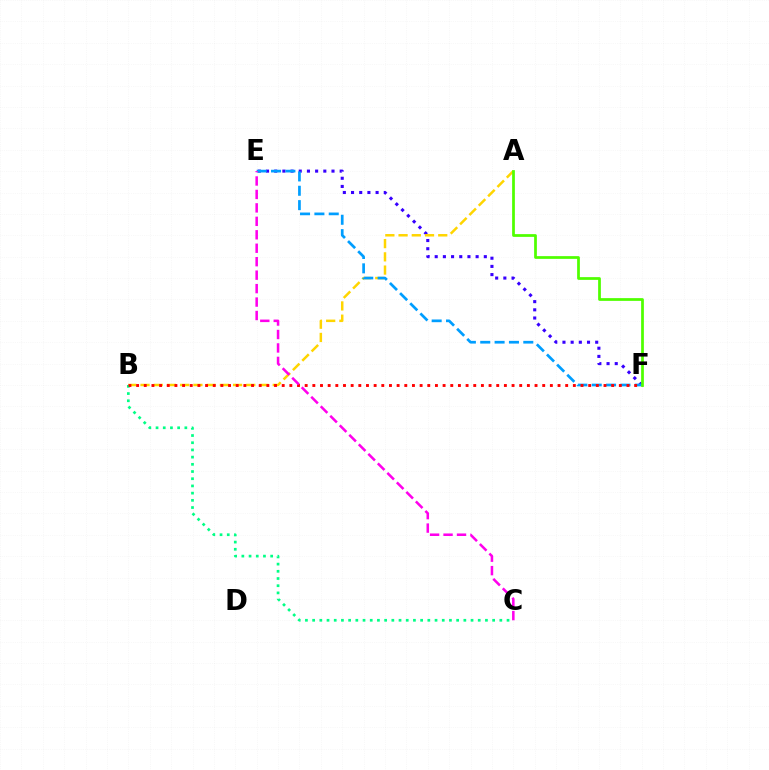{('E', 'F'): [{'color': '#3700ff', 'line_style': 'dotted', 'thickness': 2.22}, {'color': '#009eff', 'line_style': 'dashed', 'thickness': 1.95}], ('A', 'B'): [{'color': '#ffd500', 'line_style': 'dashed', 'thickness': 1.8}], ('B', 'C'): [{'color': '#00ff86', 'line_style': 'dotted', 'thickness': 1.96}], ('B', 'F'): [{'color': '#ff0000', 'line_style': 'dotted', 'thickness': 2.08}], ('A', 'F'): [{'color': '#4fff00', 'line_style': 'solid', 'thickness': 1.97}], ('C', 'E'): [{'color': '#ff00ed', 'line_style': 'dashed', 'thickness': 1.83}]}